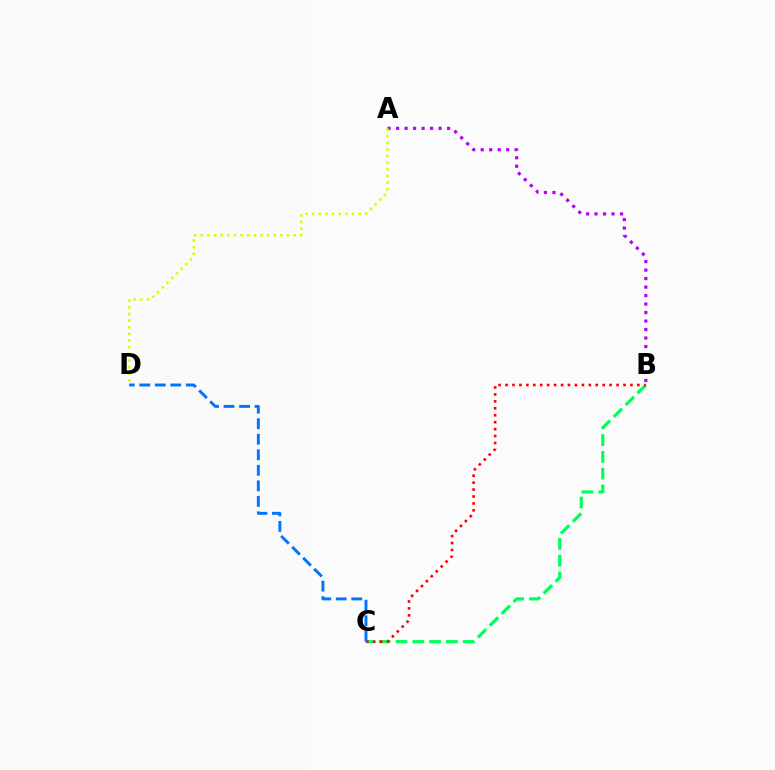{('B', 'C'): [{'color': '#00ff5c', 'line_style': 'dashed', 'thickness': 2.28}, {'color': '#ff0000', 'line_style': 'dotted', 'thickness': 1.89}], ('A', 'B'): [{'color': '#b900ff', 'line_style': 'dotted', 'thickness': 2.31}], ('A', 'D'): [{'color': '#d1ff00', 'line_style': 'dotted', 'thickness': 1.8}], ('C', 'D'): [{'color': '#0074ff', 'line_style': 'dashed', 'thickness': 2.11}]}